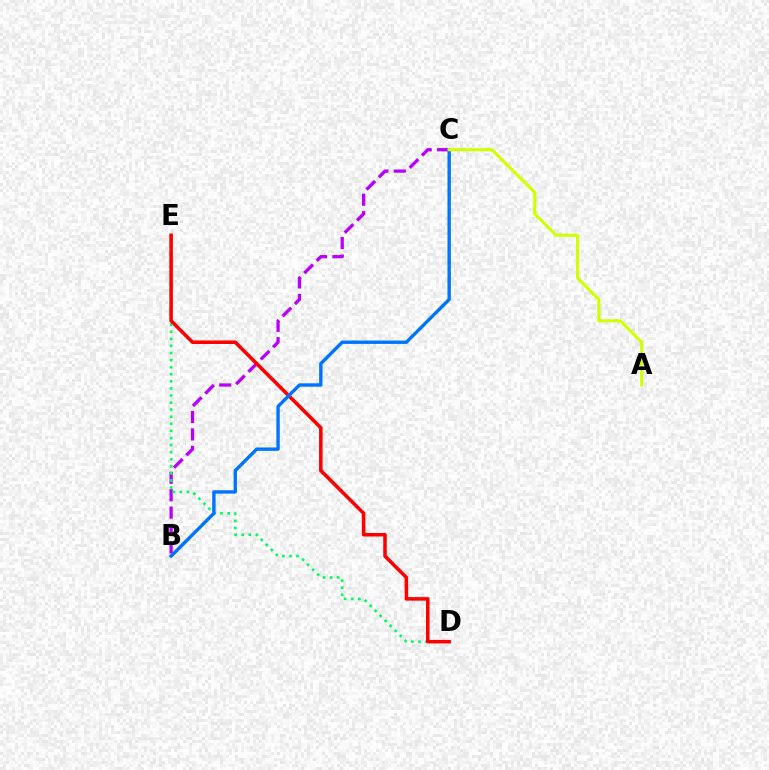{('B', 'C'): [{'color': '#b900ff', 'line_style': 'dashed', 'thickness': 2.36}, {'color': '#0074ff', 'line_style': 'solid', 'thickness': 2.43}], ('D', 'E'): [{'color': '#00ff5c', 'line_style': 'dotted', 'thickness': 1.92}, {'color': '#ff0000', 'line_style': 'solid', 'thickness': 2.55}], ('A', 'C'): [{'color': '#d1ff00', 'line_style': 'solid', 'thickness': 2.21}]}